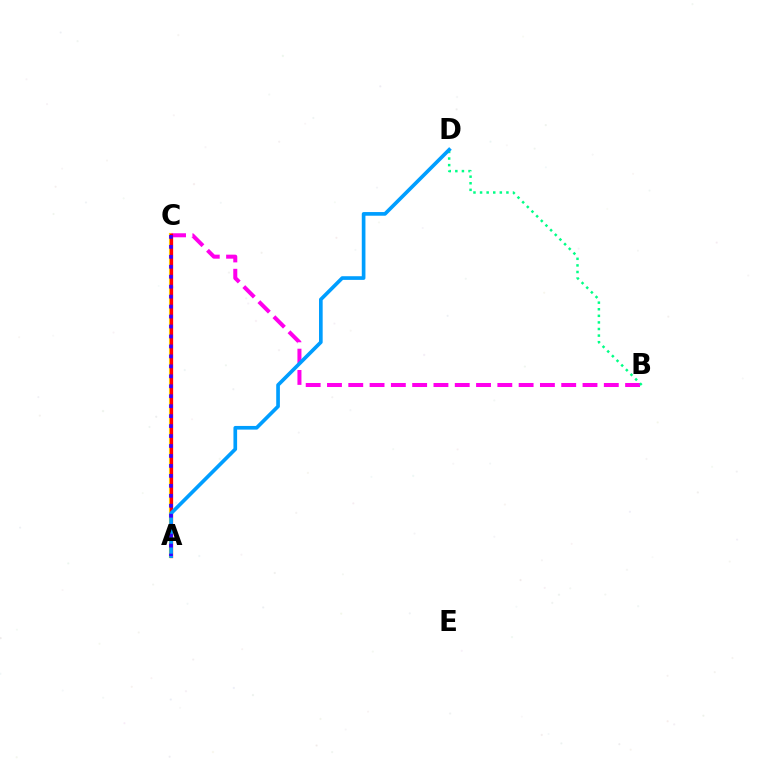{('A', 'C'): [{'color': '#4fff00', 'line_style': 'solid', 'thickness': 1.77}, {'color': '#ffd500', 'line_style': 'solid', 'thickness': 2.98}, {'color': '#ff0000', 'line_style': 'solid', 'thickness': 2.32}, {'color': '#3700ff', 'line_style': 'dotted', 'thickness': 2.71}], ('B', 'C'): [{'color': '#ff00ed', 'line_style': 'dashed', 'thickness': 2.89}], ('B', 'D'): [{'color': '#00ff86', 'line_style': 'dotted', 'thickness': 1.79}], ('A', 'D'): [{'color': '#009eff', 'line_style': 'solid', 'thickness': 2.64}]}